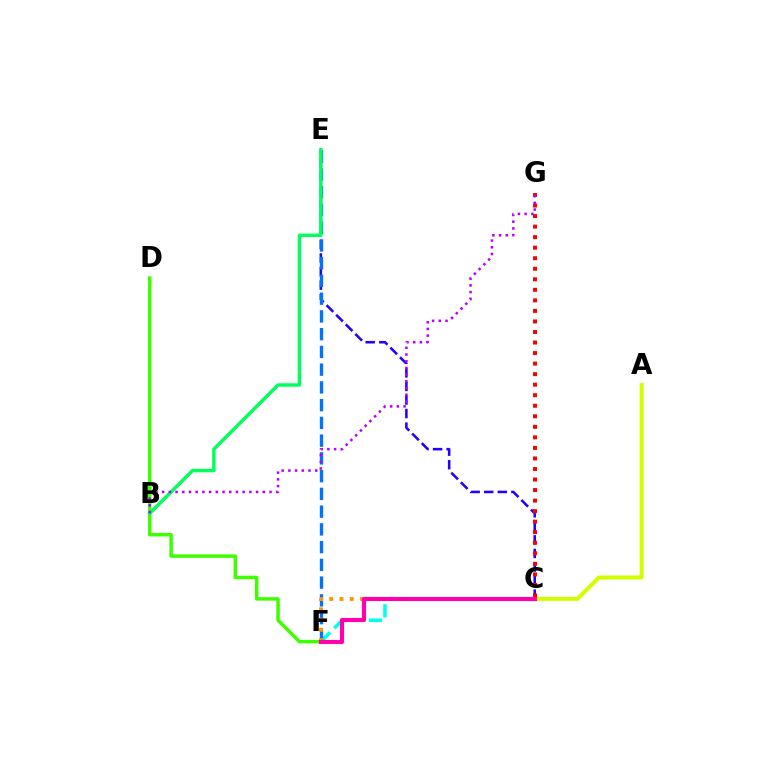{('C', 'E'): [{'color': '#2500ff', 'line_style': 'dashed', 'thickness': 1.84}], ('C', 'F'): [{'color': '#00fff6', 'line_style': 'dashed', 'thickness': 2.58}, {'color': '#ff9400', 'line_style': 'dotted', 'thickness': 2.79}, {'color': '#ff00ac', 'line_style': 'solid', 'thickness': 2.96}], ('A', 'C'): [{'color': '#d1ff00', 'line_style': 'solid', 'thickness': 2.86}], ('C', 'G'): [{'color': '#ff0000', 'line_style': 'dotted', 'thickness': 2.86}], ('E', 'F'): [{'color': '#0074ff', 'line_style': 'dashed', 'thickness': 2.41}], ('D', 'F'): [{'color': '#3dff00', 'line_style': 'solid', 'thickness': 2.5}], ('B', 'E'): [{'color': '#00ff5c', 'line_style': 'solid', 'thickness': 2.47}], ('B', 'G'): [{'color': '#b900ff', 'line_style': 'dotted', 'thickness': 1.82}]}